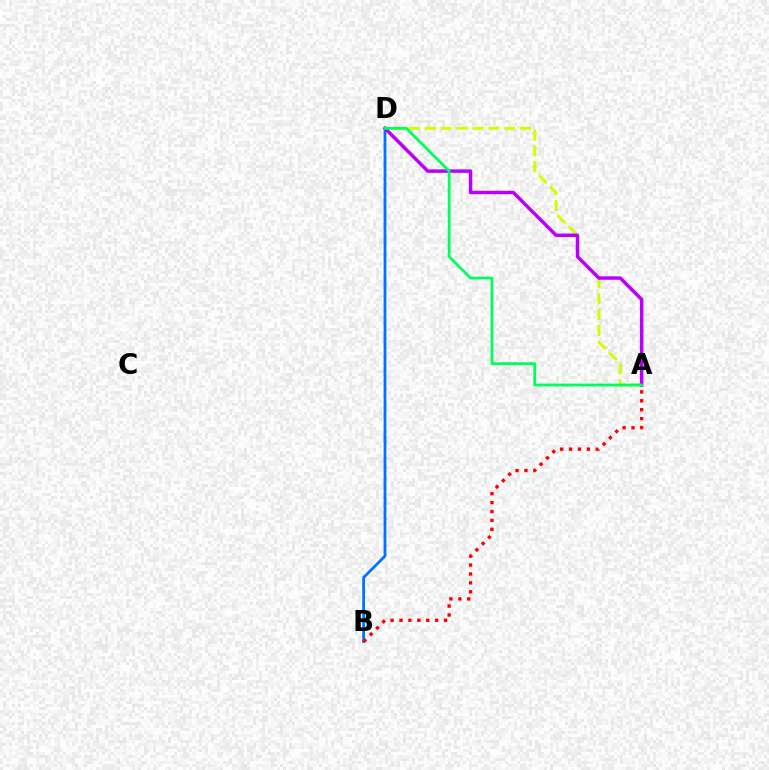{('B', 'D'): [{'color': '#0074ff', 'line_style': 'solid', 'thickness': 2.02}], ('A', 'D'): [{'color': '#d1ff00', 'line_style': 'dashed', 'thickness': 2.15}, {'color': '#b900ff', 'line_style': 'solid', 'thickness': 2.5}, {'color': '#00ff5c', 'line_style': 'solid', 'thickness': 2.01}], ('A', 'B'): [{'color': '#ff0000', 'line_style': 'dotted', 'thickness': 2.42}]}